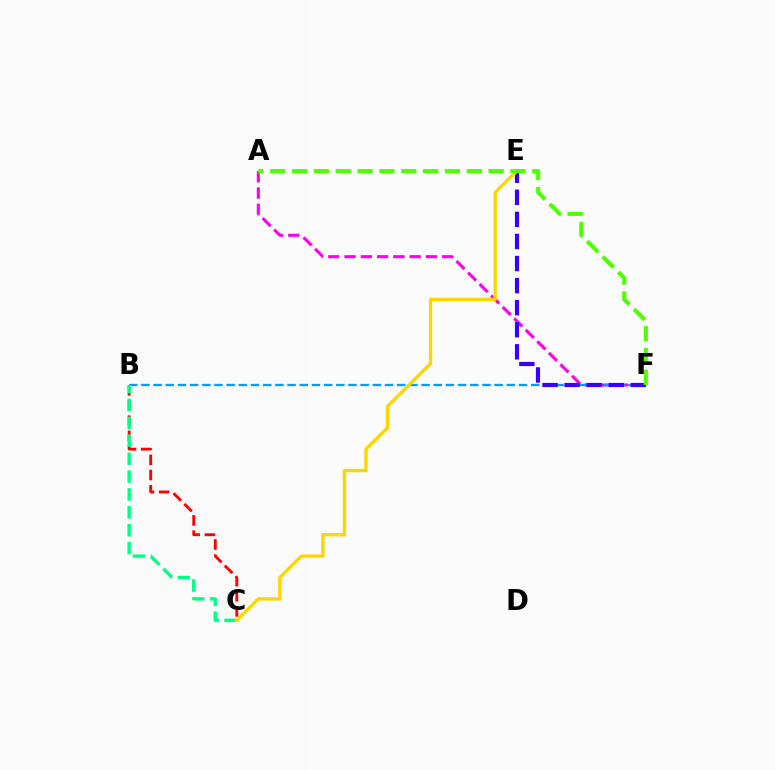{('A', 'F'): [{'color': '#ff00ed', 'line_style': 'dashed', 'thickness': 2.21}, {'color': '#4fff00', 'line_style': 'dashed', 'thickness': 2.97}], ('B', 'C'): [{'color': '#ff0000', 'line_style': 'dashed', 'thickness': 2.06}, {'color': '#00ff86', 'line_style': 'dashed', 'thickness': 2.43}], ('B', 'F'): [{'color': '#009eff', 'line_style': 'dashed', 'thickness': 1.65}], ('E', 'F'): [{'color': '#3700ff', 'line_style': 'dashed', 'thickness': 3.0}], ('C', 'E'): [{'color': '#ffd500', 'line_style': 'solid', 'thickness': 2.41}]}